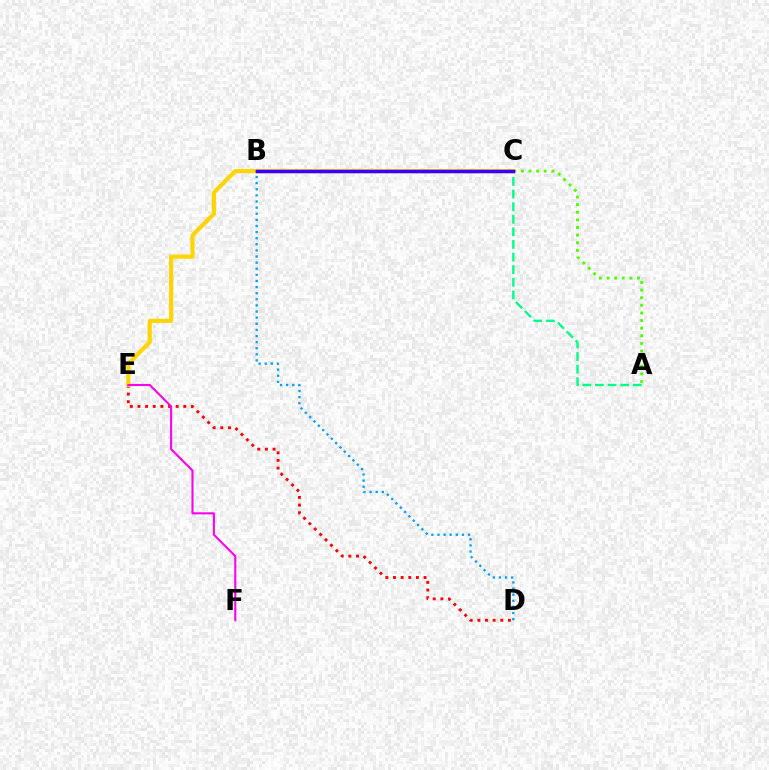{('A', 'C'): [{'color': '#00ff86', 'line_style': 'dashed', 'thickness': 1.71}, {'color': '#4fff00', 'line_style': 'dotted', 'thickness': 2.07}], ('D', 'E'): [{'color': '#ff0000', 'line_style': 'dotted', 'thickness': 2.08}], ('C', 'E'): [{'color': '#ffd500', 'line_style': 'solid', 'thickness': 3.0}], ('E', 'F'): [{'color': '#ff00ed', 'line_style': 'solid', 'thickness': 1.5}], ('B', 'D'): [{'color': '#009eff', 'line_style': 'dotted', 'thickness': 1.66}], ('B', 'C'): [{'color': '#3700ff', 'line_style': 'solid', 'thickness': 2.52}]}